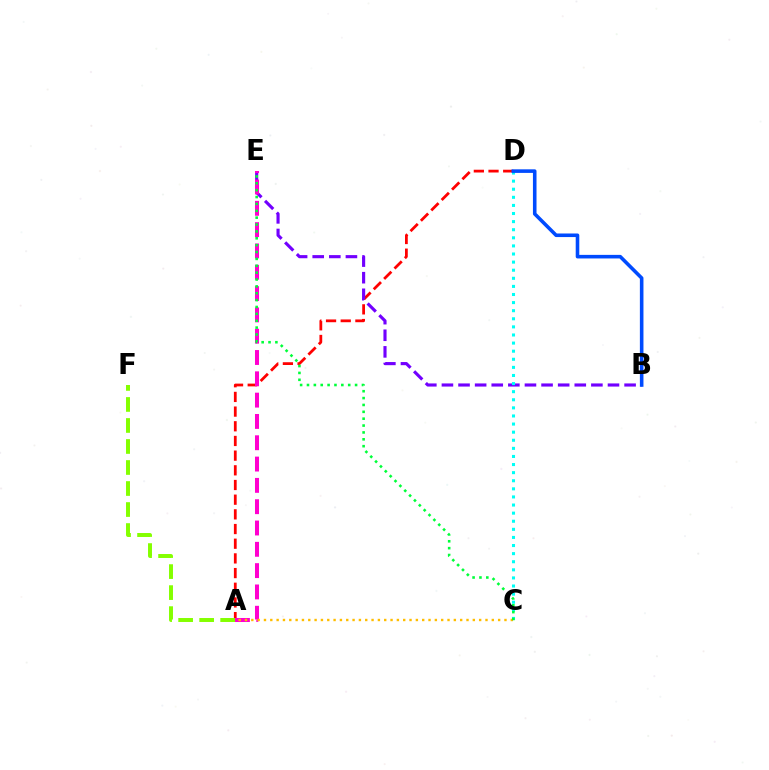{('A', 'D'): [{'color': '#ff0000', 'line_style': 'dashed', 'thickness': 1.99}], ('B', 'E'): [{'color': '#7200ff', 'line_style': 'dashed', 'thickness': 2.26}], ('A', 'E'): [{'color': '#ff00cf', 'line_style': 'dashed', 'thickness': 2.9}], ('C', 'D'): [{'color': '#00fff6', 'line_style': 'dotted', 'thickness': 2.2}], ('B', 'D'): [{'color': '#004bff', 'line_style': 'solid', 'thickness': 2.58}], ('A', 'C'): [{'color': '#ffbd00', 'line_style': 'dotted', 'thickness': 1.72}], ('C', 'E'): [{'color': '#00ff39', 'line_style': 'dotted', 'thickness': 1.87}], ('A', 'F'): [{'color': '#84ff00', 'line_style': 'dashed', 'thickness': 2.85}]}